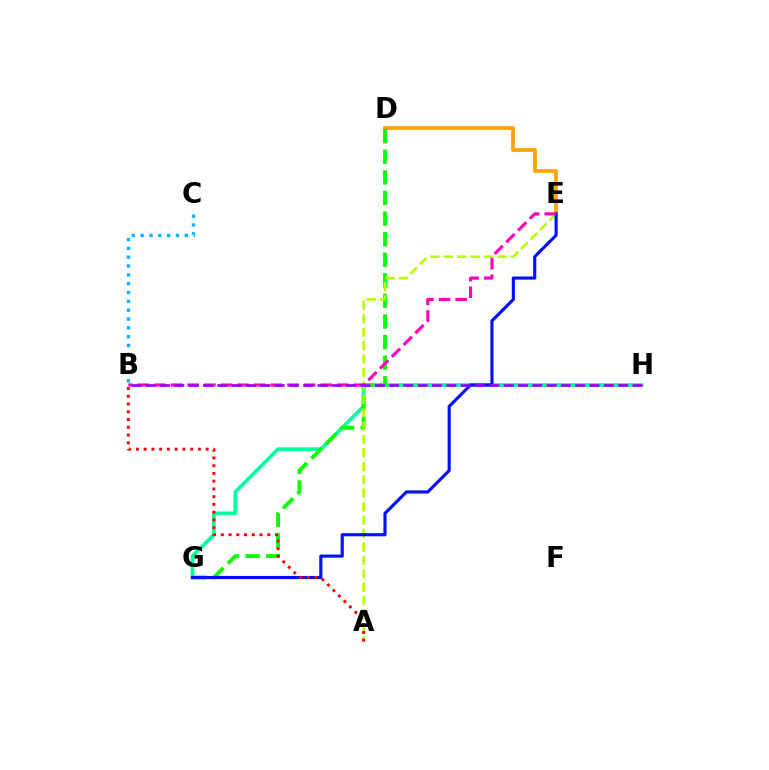{('G', 'H'): [{'color': '#00ff9d', 'line_style': 'solid', 'thickness': 2.64}], ('B', 'C'): [{'color': '#00b5ff', 'line_style': 'dotted', 'thickness': 2.4}], ('D', 'E'): [{'color': '#ffa500', 'line_style': 'solid', 'thickness': 2.71}], ('D', 'G'): [{'color': '#08ff00', 'line_style': 'dashed', 'thickness': 2.8}], ('A', 'E'): [{'color': '#b3ff00', 'line_style': 'dashed', 'thickness': 1.82}], ('E', 'G'): [{'color': '#0010ff', 'line_style': 'solid', 'thickness': 2.26}], ('B', 'E'): [{'color': '#ff00bd', 'line_style': 'dashed', 'thickness': 2.26}], ('B', 'H'): [{'color': '#9b00ff', 'line_style': 'dashed', 'thickness': 1.94}], ('A', 'B'): [{'color': '#ff0000', 'line_style': 'dotted', 'thickness': 2.1}]}